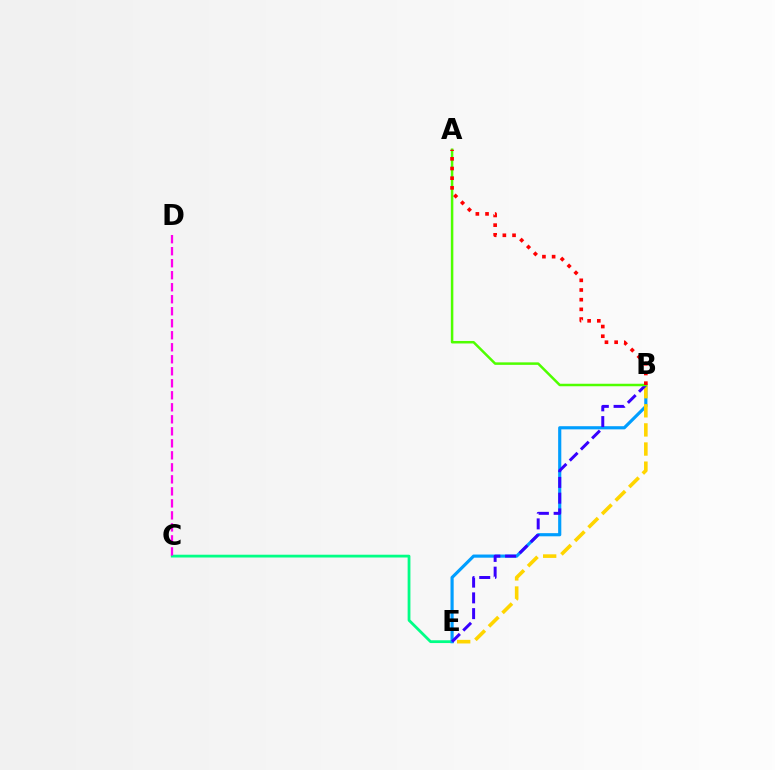{('C', 'E'): [{'color': '#00ff86', 'line_style': 'solid', 'thickness': 2.0}], ('B', 'E'): [{'color': '#009eff', 'line_style': 'solid', 'thickness': 2.27}, {'color': '#ffd500', 'line_style': 'dashed', 'thickness': 2.6}, {'color': '#3700ff', 'line_style': 'dashed', 'thickness': 2.14}], ('C', 'D'): [{'color': '#ff00ed', 'line_style': 'dashed', 'thickness': 1.63}], ('A', 'B'): [{'color': '#4fff00', 'line_style': 'solid', 'thickness': 1.8}, {'color': '#ff0000', 'line_style': 'dotted', 'thickness': 2.63}]}